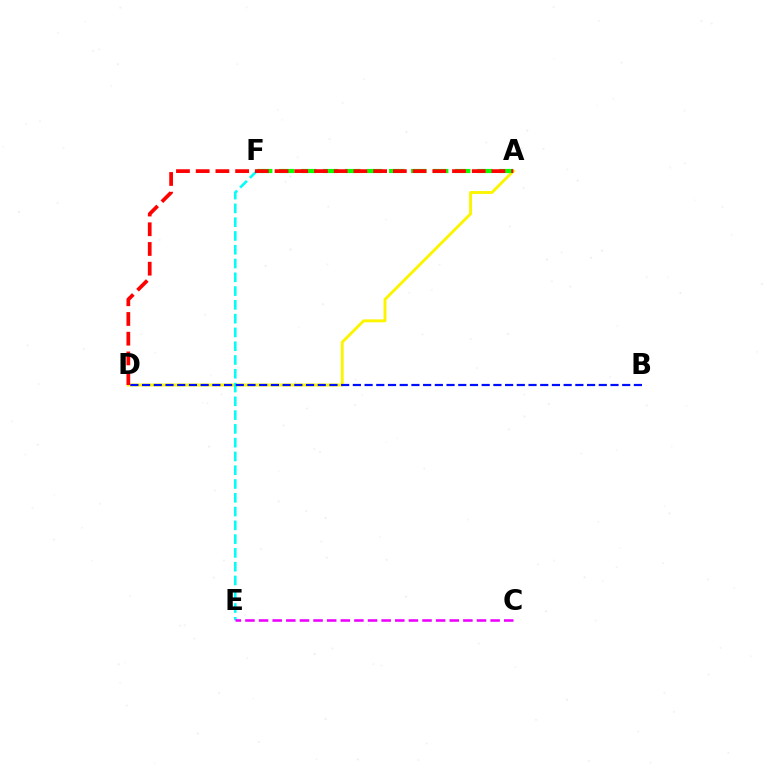{('A', 'D'): [{'color': '#fcf500', 'line_style': 'solid', 'thickness': 2.09}, {'color': '#ff0000', 'line_style': 'dashed', 'thickness': 2.68}], ('A', 'F'): [{'color': '#08ff00', 'line_style': 'dashed', 'thickness': 2.99}], ('E', 'F'): [{'color': '#00fff6', 'line_style': 'dashed', 'thickness': 1.87}], ('C', 'E'): [{'color': '#ee00ff', 'line_style': 'dashed', 'thickness': 1.85}], ('B', 'D'): [{'color': '#0010ff', 'line_style': 'dashed', 'thickness': 1.59}]}